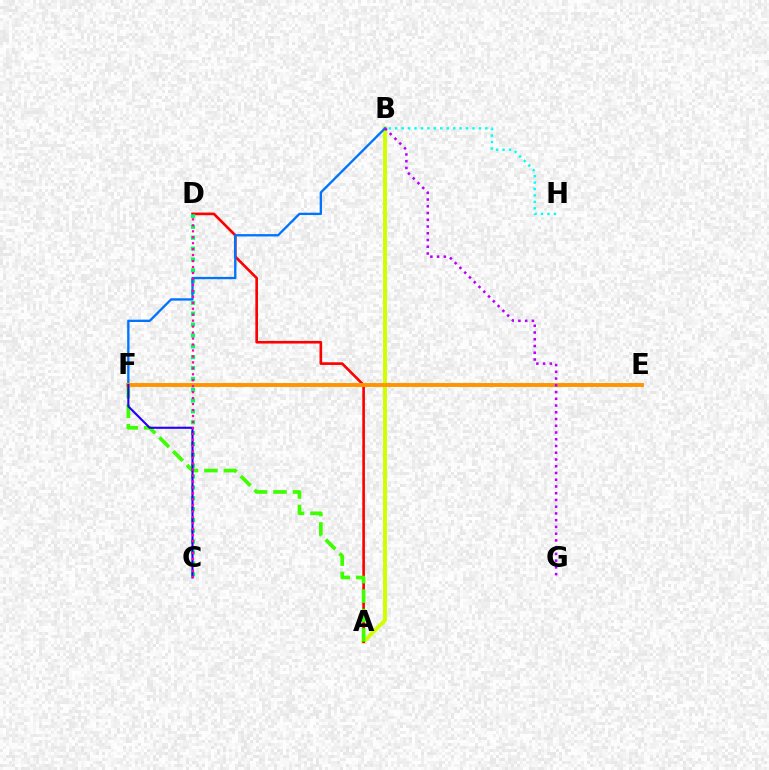{('A', 'B'): [{'color': '#d1ff00', 'line_style': 'solid', 'thickness': 2.83}], ('A', 'D'): [{'color': '#ff0000', 'line_style': 'solid', 'thickness': 1.9}], ('C', 'D'): [{'color': '#00ff5c', 'line_style': 'dotted', 'thickness': 2.95}, {'color': '#ff00ac', 'line_style': 'dotted', 'thickness': 1.62}], ('B', 'F'): [{'color': '#0074ff', 'line_style': 'solid', 'thickness': 1.68}], ('A', 'F'): [{'color': '#3dff00', 'line_style': 'dashed', 'thickness': 2.65}], ('E', 'F'): [{'color': '#ff9400', 'line_style': 'solid', 'thickness': 2.8}], ('B', 'G'): [{'color': '#b900ff', 'line_style': 'dotted', 'thickness': 1.83}], ('B', 'H'): [{'color': '#00fff6', 'line_style': 'dotted', 'thickness': 1.75}], ('C', 'F'): [{'color': '#2500ff', 'line_style': 'solid', 'thickness': 1.53}]}